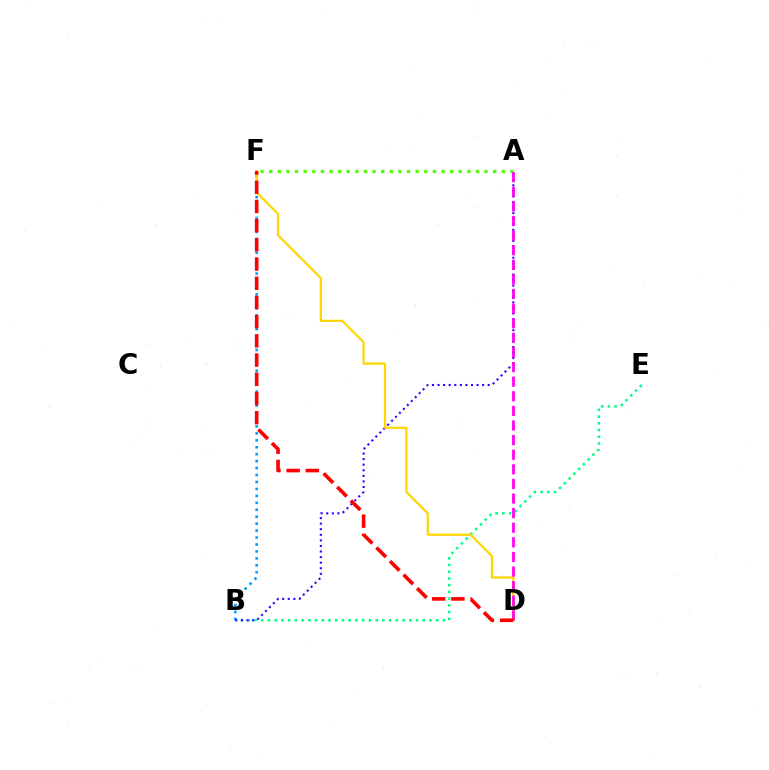{('B', 'E'): [{'color': '#00ff86', 'line_style': 'dotted', 'thickness': 1.83}], ('B', 'F'): [{'color': '#009eff', 'line_style': 'dotted', 'thickness': 1.89}], ('A', 'B'): [{'color': '#3700ff', 'line_style': 'dotted', 'thickness': 1.51}], ('D', 'F'): [{'color': '#ffd500', 'line_style': 'solid', 'thickness': 1.59}, {'color': '#ff0000', 'line_style': 'dashed', 'thickness': 2.61}], ('A', 'F'): [{'color': '#4fff00', 'line_style': 'dotted', 'thickness': 2.34}], ('A', 'D'): [{'color': '#ff00ed', 'line_style': 'dashed', 'thickness': 1.98}]}